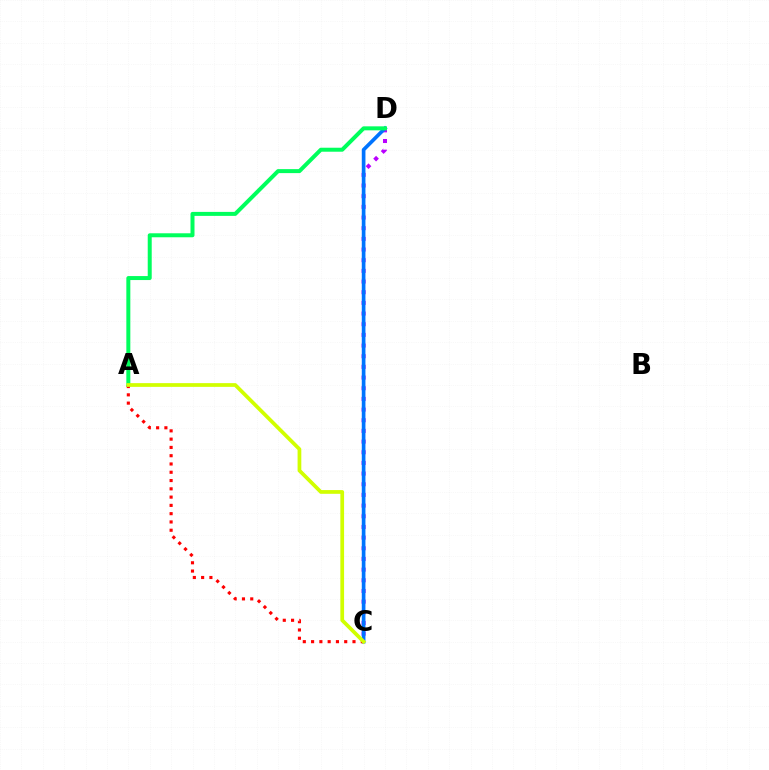{('C', 'D'): [{'color': '#b900ff', 'line_style': 'dotted', 'thickness': 2.9}, {'color': '#0074ff', 'line_style': 'solid', 'thickness': 2.64}], ('A', 'D'): [{'color': '#00ff5c', 'line_style': 'solid', 'thickness': 2.87}], ('A', 'C'): [{'color': '#ff0000', 'line_style': 'dotted', 'thickness': 2.25}, {'color': '#d1ff00', 'line_style': 'solid', 'thickness': 2.69}]}